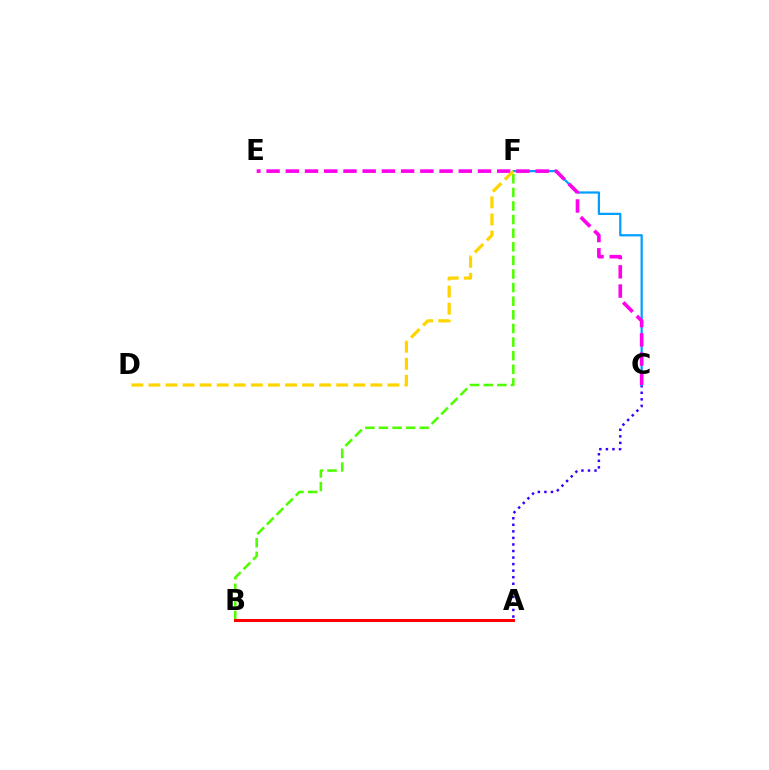{('A', 'C'): [{'color': '#3700ff', 'line_style': 'dotted', 'thickness': 1.78}], ('C', 'F'): [{'color': '#009eff', 'line_style': 'solid', 'thickness': 1.6}], ('A', 'B'): [{'color': '#00ff86', 'line_style': 'solid', 'thickness': 1.8}, {'color': '#ff0000', 'line_style': 'solid', 'thickness': 2.16}], ('B', 'F'): [{'color': '#4fff00', 'line_style': 'dashed', 'thickness': 1.85}], ('C', 'E'): [{'color': '#ff00ed', 'line_style': 'dashed', 'thickness': 2.61}], ('D', 'F'): [{'color': '#ffd500', 'line_style': 'dashed', 'thickness': 2.32}]}